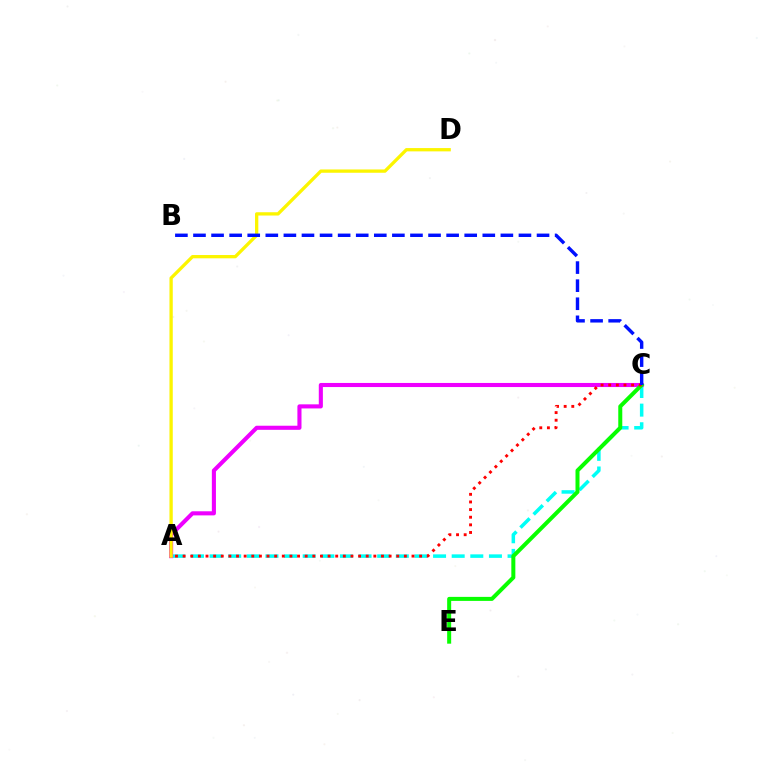{('A', 'C'): [{'color': '#00fff6', 'line_style': 'dashed', 'thickness': 2.53}, {'color': '#ee00ff', 'line_style': 'solid', 'thickness': 2.95}, {'color': '#ff0000', 'line_style': 'dotted', 'thickness': 2.07}], ('A', 'D'): [{'color': '#fcf500', 'line_style': 'solid', 'thickness': 2.37}], ('C', 'E'): [{'color': '#08ff00', 'line_style': 'solid', 'thickness': 2.89}], ('B', 'C'): [{'color': '#0010ff', 'line_style': 'dashed', 'thickness': 2.46}]}